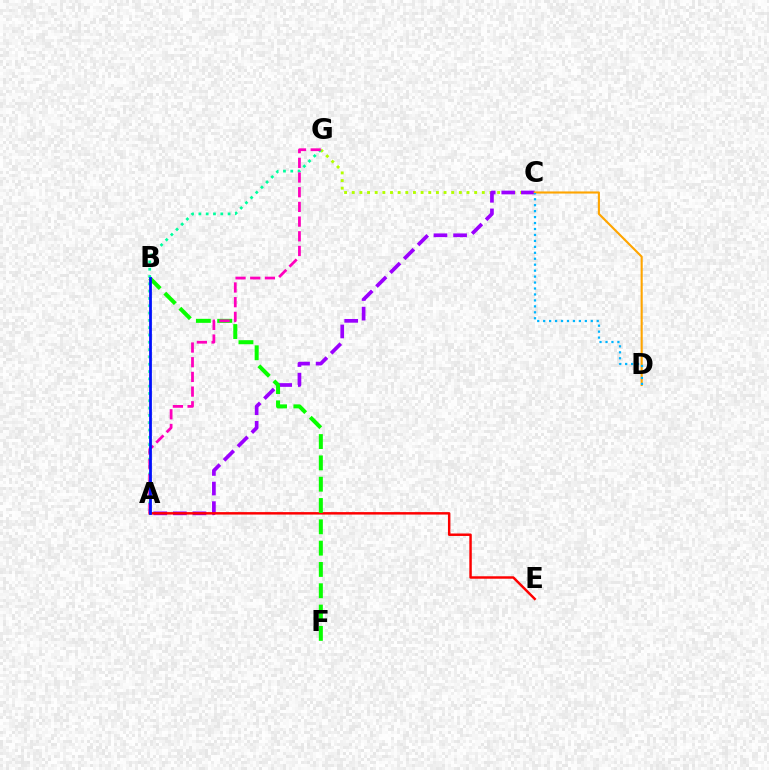{('C', 'G'): [{'color': '#b3ff00', 'line_style': 'dotted', 'thickness': 2.08}], ('A', 'C'): [{'color': '#9b00ff', 'line_style': 'dashed', 'thickness': 2.66}], ('A', 'E'): [{'color': '#ff0000', 'line_style': 'solid', 'thickness': 1.77}], ('B', 'F'): [{'color': '#08ff00', 'line_style': 'dashed', 'thickness': 2.9}], ('A', 'G'): [{'color': '#00ff9d', 'line_style': 'dotted', 'thickness': 1.99}, {'color': '#ff00bd', 'line_style': 'dashed', 'thickness': 2.0}], ('C', 'D'): [{'color': '#ffa500', 'line_style': 'solid', 'thickness': 1.53}, {'color': '#00b5ff', 'line_style': 'dotted', 'thickness': 1.62}], ('A', 'B'): [{'color': '#0010ff', 'line_style': 'solid', 'thickness': 2.0}]}